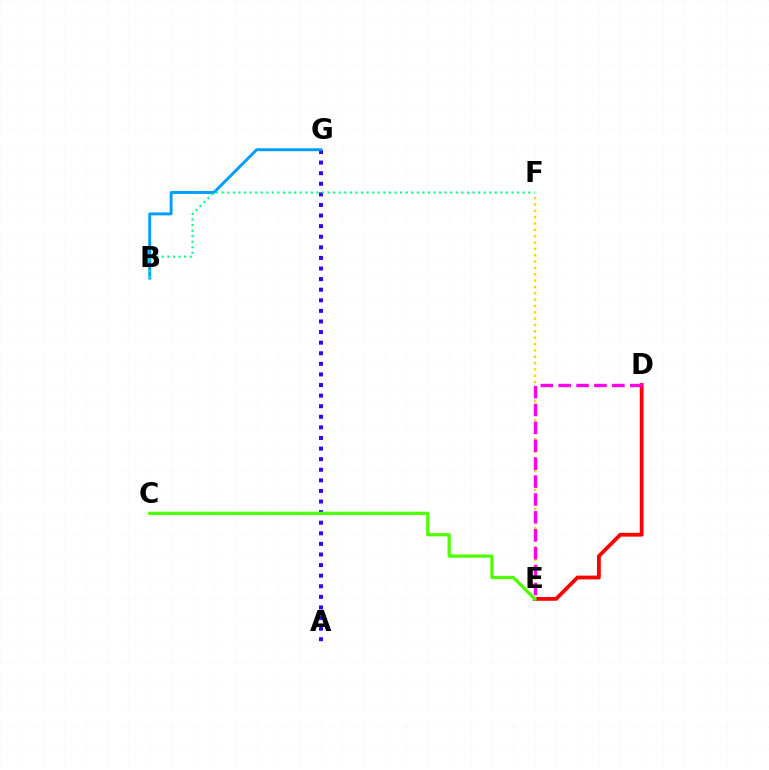{('A', 'G'): [{'color': '#3700ff', 'line_style': 'dotted', 'thickness': 2.88}], ('D', 'E'): [{'color': '#ff0000', 'line_style': 'solid', 'thickness': 2.74}, {'color': '#ff00ed', 'line_style': 'dashed', 'thickness': 2.43}], ('B', 'G'): [{'color': '#009eff', 'line_style': 'solid', 'thickness': 2.1}], ('E', 'F'): [{'color': '#ffd500', 'line_style': 'dotted', 'thickness': 1.72}], ('B', 'F'): [{'color': '#00ff86', 'line_style': 'dotted', 'thickness': 1.51}], ('C', 'E'): [{'color': '#4fff00', 'line_style': 'solid', 'thickness': 2.35}]}